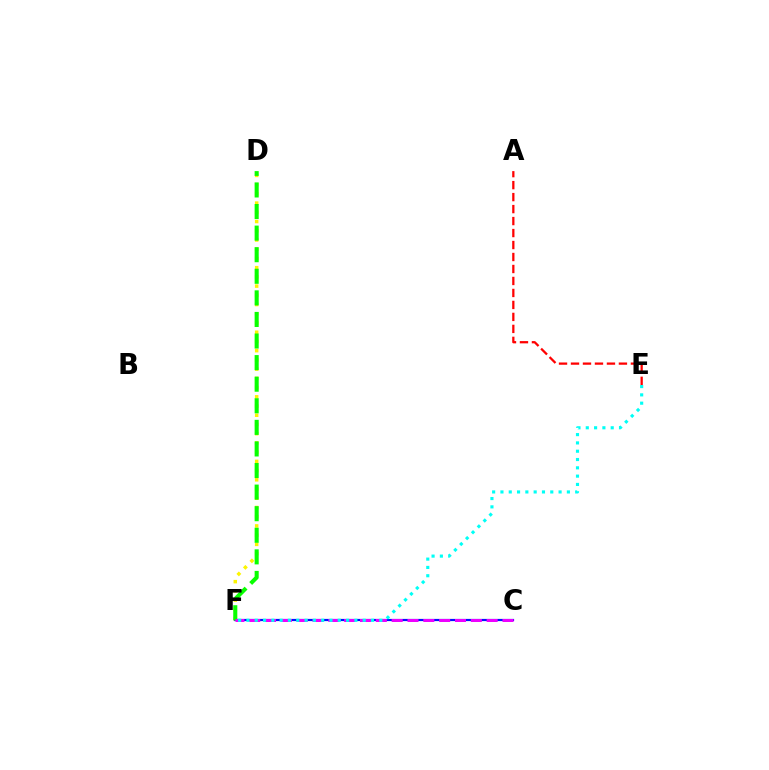{('A', 'E'): [{'color': '#ff0000', 'line_style': 'dashed', 'thickness': 1.63}], ('C', 'F'): [{'color': '#0010ff', 'line_style': 'solid', 'thickness': 1.59}, {'color': '#ee00ff', 'line_style': 'dashed', 'thickness': 2.15}], ('D', 'F'): [{'color': '#fcf500', 'line_style': 'dotted', 'thickness': 2.51}, {'color': '#08ff00', 'line_style': 'dashed', 'thickness': 2.93}], ('E', 'F'): [{'color': '#00fff6', 'line_style': 'dotted', 'thickness': 2.26}]}